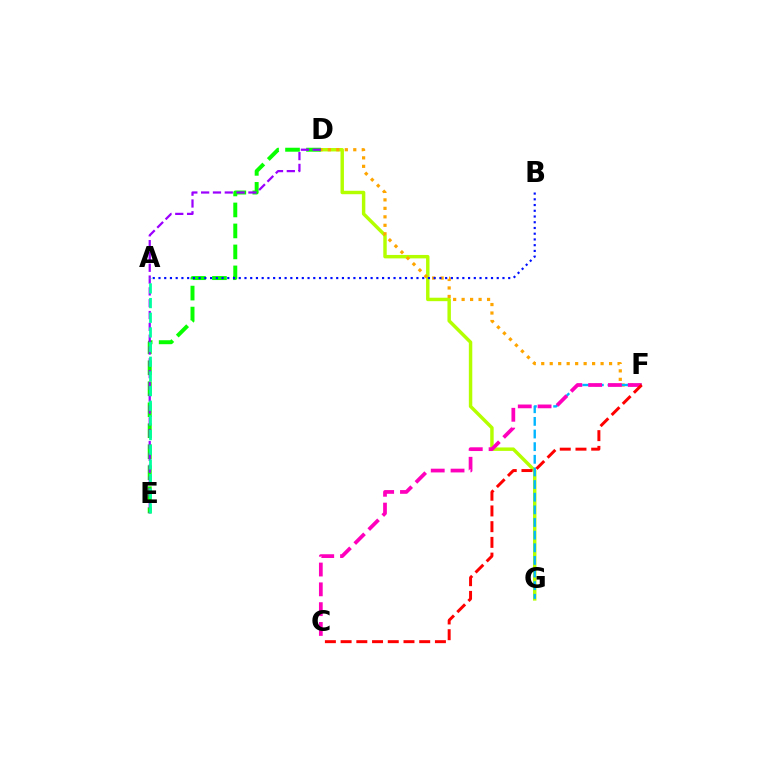{('D', 'G'): [{'color': '#b3ff00', 'line_style': 'solid', 'thickness': 2.48}], ('D', 'F'): [{'color': '#ffa500', 'line_style': 'dotted', 'thickness': 2.3}], ('D', 'E'): [{'color': '#08ff00', 'line_style': 'dashed', 'thickness': 2.85}, {'color': '#9b00ff', 'line_style': 'dashed', 'thickness': 1.61}], ('A', 'B'): [{'color': '#0010ff', 'line_style': 'dotted', 'thickness': 1.56}], ('F', 'G'): [{'color': '#00b5ff', 'line_style': 'dashed', 'thickness': 1.72}], ('C', 'F'): [{'color': '#ff00bd', 'line_style': 'dashed', 'thickness': 2.69}, {'color': '#ff0000', 'line_style': 'dashed', 'thickness': 2.14}], ('A', 'E'): [{'color': '#00ff9d', 'line_style': 'dashed', 'thickness': 1.99}]}